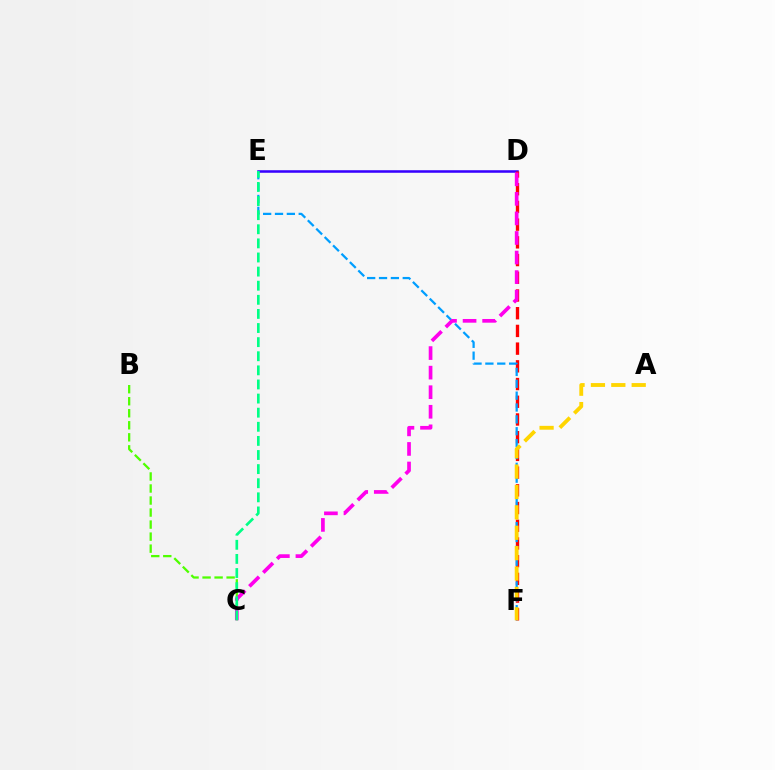{('D', 'E'): [{'color': '#3700ff', 'line_style': 'solid', 'thickness': 1.83}], ('B', 'C'): [{'color': '#4fff00', 'line_style': 'dashed', 'thickness': 1.63}], ('D', 'F'): [{'color': '#ff0000', 'line_style': 'dashed', 'thickness': 2.41}], ('E', 'F'): [{'color': '#009eff', 'line_style': 'dashed', 'thickness': 1.61}], ('A', 'F'): [{'color': '#ffd500', 'line_style': 'dashed', 'thickness': 2.77}], ('C', 'D'): [{'color': '#ff00ed', 'line_style': 'dashed', 'thickness': 2.66}], ('C', 'E'): [{'color': '#00ff86', 'line_style': 'dashed', 'thickness': 1.92}]}